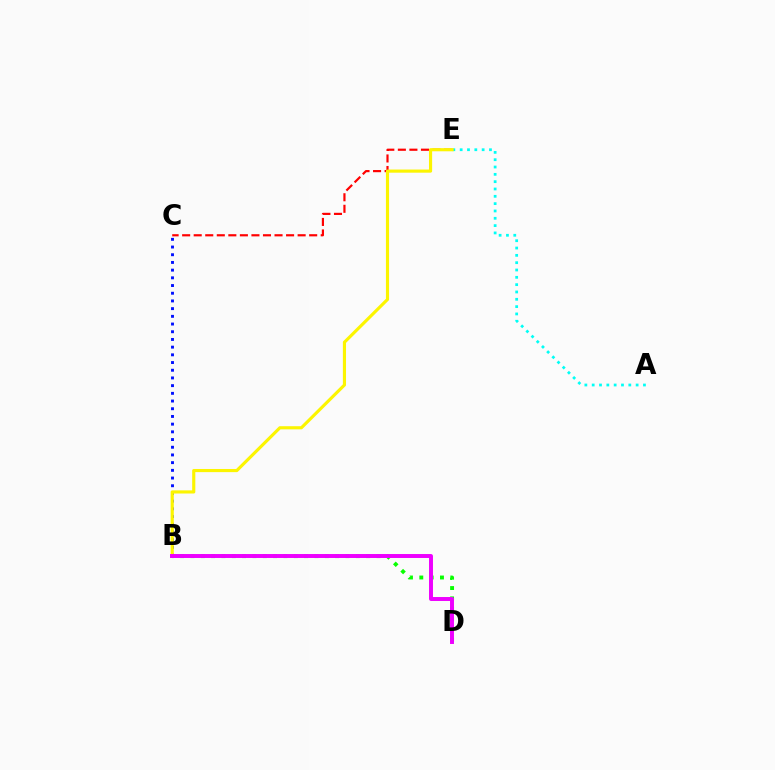{('C', 'E'): [{'color': '#ff0000', 'line_style': 'dashed', 'thickness': 1.57}], ('A', 'E'): [{'color': '#00fff6', 'line_style': 'dotted', 'thickness': 1.99}], ('B', 'D'): [{'color': '#08ff00', 'line_style': 'dotted', 'thickness': 2.81}, {'color': '#ee00ff', 'line_style': 'solid', 'thickness': 2.84}], ('B', 'C'): [{'color': '#0010ff', 'line_style': 'dotted', 'thickness': 2.09}], ('B', 'E'): [{'color': '#fcf500', 'line_style': 'solid', 'thickness': 2.26}]}